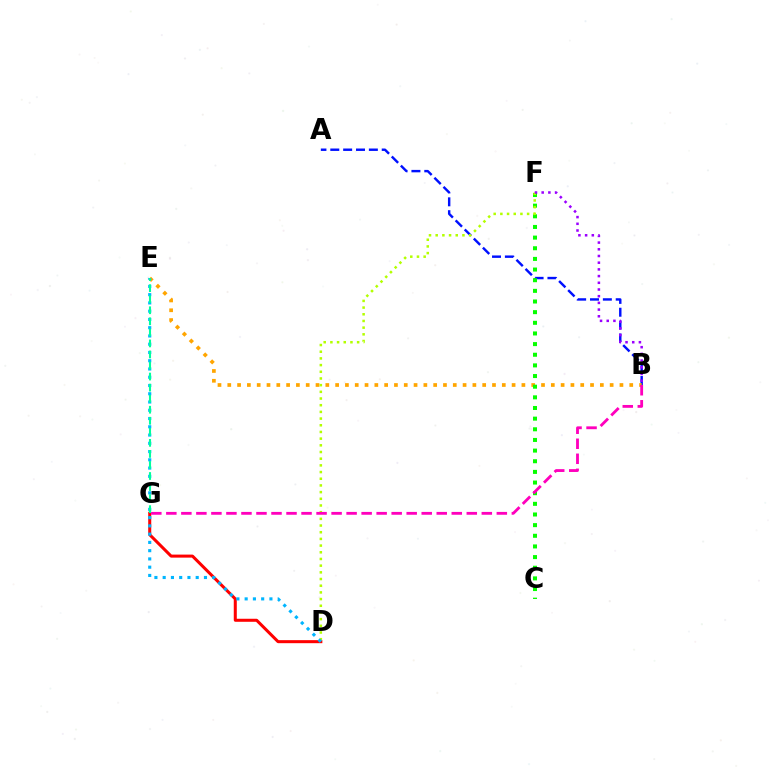{('A', 'B'): [{'color': '#0010ff', 'line_style': 'dashed', 'thickness': 1.75}], ('B', 'E'): [{'color': '#ffa500', 'line_style': 'dotted', 'thickness': 2.66}], ('C', 'F'): [{'color': '#08ff00', 'line_style': 'dotted', 'thickness': 2.89}], ('D', 'G'): [{'color': '#ff0000', 'line_style': 'solid', 'thickness': 2.18}], ('D', 'F'): [{'color': '#b3ff00', 'line_style': 'dotted', 'thickness': 1.82}], ('D', 'E'): [{'color': '#00b5ff', 'line_style': 'dotted', 'thickness': 2.24}], ('E', 'G'): [{'color': '#00ff9d', 'line_style': 'dashed', 'thickness': 1.5}], ('B', 'F'): [{'color': '#9b00ff', 'line_style': 'dotted', 'thickness': 1.82}], ('B', 'G'): [{'color': '#ff00bd', 'line_style': 'dashed', 'thickness': 2.04}]}